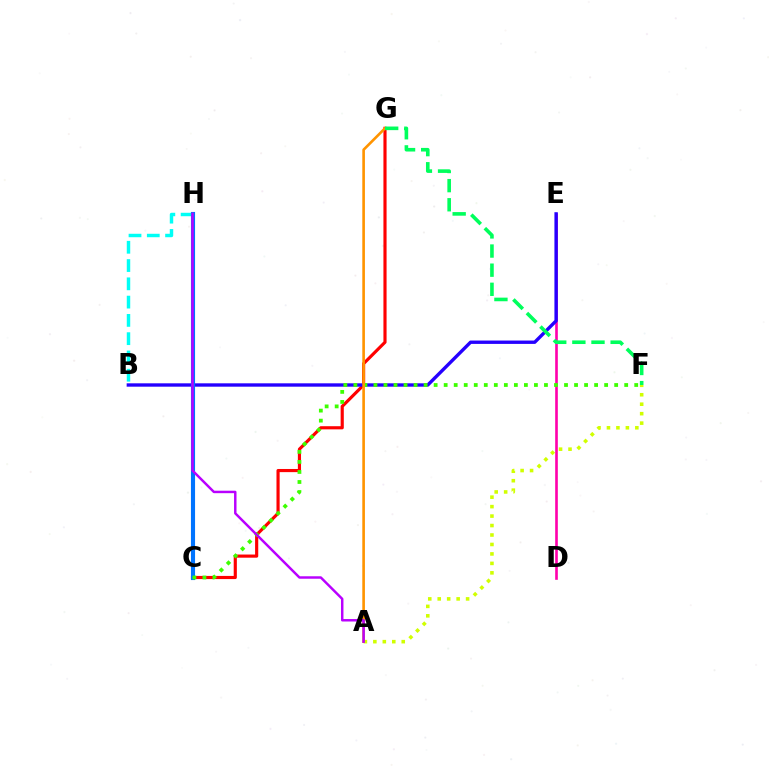{('D', 'E'): [{'color': '#ff00ac', 'line_style': 'solid', 'thickness': 1.9}], ('C', 'G'): [{'color': '#ff0000', 'line_style': 'solid', 'thickness': 2.27}], ('A', 'F'): [{'color': '#d1ff00', 'line_style': 'dotted', 'thickness': 2.57}], ('B', 'E'): [{'color': '#2500ff', 'line_style': 'solid', 'thickness': 2.42}], ('B', 'H'): [{'color': '#00fff6', 'line_style': 'dashed', 'thickness': 2.48}], ('C', 'H'): [{'color': '#0074ff', 'line_style': 'solid', 'thickness': 2.96}], ('C', 'F'): [{'color': '#3dff00', 'line_style': 'dotted', 'thickness': 2.73}], ('A', 'G'): [{'color': '#ff9400', 'line_style': 'solid', 'thickness': 1.89}], ('F', 'G'): [{'color': '#00ff5c', 'line_style': 'dashed', 'thickness': 2.6}], ('A', 'H'): [{'color': '#b900ff', 'line_style': 'solid', 'thickness': 1.77}]}